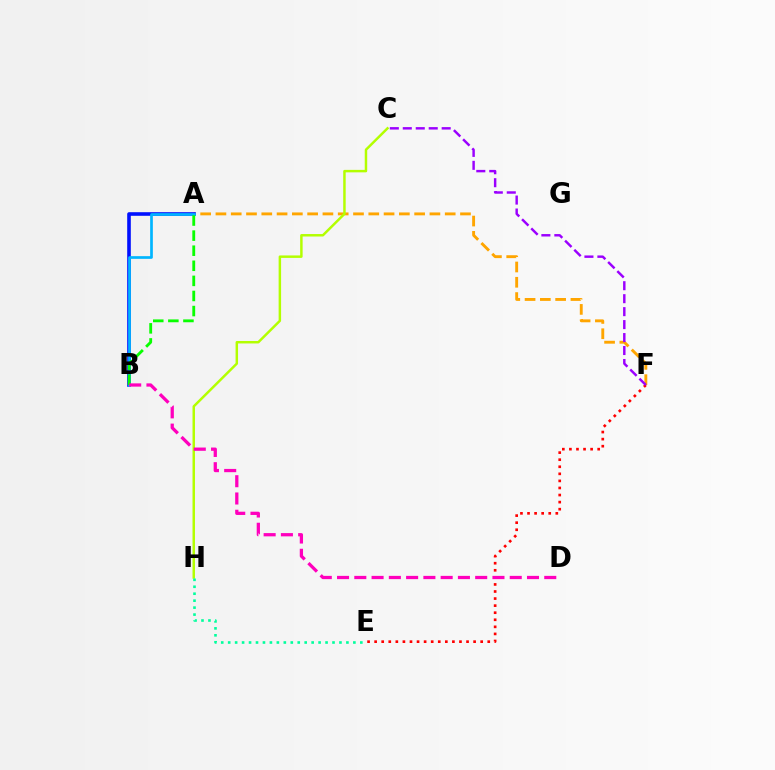{('A', 'F'): [{'color': '#ffa500', 'line_style': 'dashed', 'thickness': 2.08}], ('A', 'B'): [{'color': '#0010ff', 'line_style': 'solid', 'thickness': 2.6}, {'color': '#00b5ff', 'line_style': 'solid', 'thickness': 1.94}, {'color': '#08ff00', 'line_style': 'dashed', 'thickness': 2.05}], ('C', 'H'): [{'color': '#b3ff00', 'line_style': 'solid', 'thickness': 1.78}], ('E', 'H'): [{'color': '#00ff9d', 'line_style': 'dotted', 'thickness': 1.89}], ('E', 'F'): [{'color': '#ff0000', 'line_style': 'dotted', 'thickness': 1.92}], ('B', 'D'): [{'color': '#ff00bd', 'line_style': 'dashed', 'thickness': 2.35}], ('C', 'F'): [{'color': '#9b00ff', 'line_style': 'dashed', 'thickness': 1.76}]}